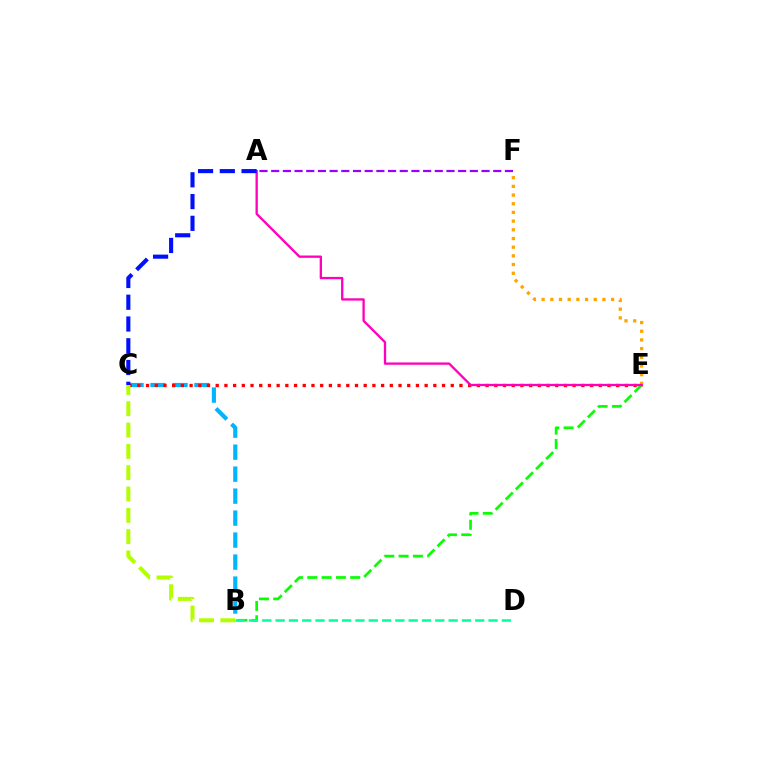{('B', 'C'): [{'color': '#00b5ff', 'line_style': 'dashed', 'thickness': 2.99}, {'color': '#b3ff00', 'line_style': 'dashed', 'thickness': 2.9}], ('B', 'E'): [{'color': '#08ff00', 'line_style': 'dashed', 'thickness': 1.94}], ('E', 'F'): [{'color': '#ffa500', 'line_style': 'dotted', 'thickness': 2.36}], ('C', 'E'): [{'color': '#ff0000', 'line_style': 'dotted', 'thickness': 2.37}], ('A', 'E'): [{'color': '#ff00bd', 'line_style': 'solid', 'thickness': 1.67}], ('A', 'F'): [{'color': '#9b00ff', 'line_style': 'dashed', 'thickness': 1.59}], ('B', 'D'): [{'color': '#00ff9d', 'line_style': 'dashed', 'thickness': 1.81}], ('A', 'C'): [{'color': '#0010ff', 'line_style': 'dashed', 'thickness': 2.96}]}